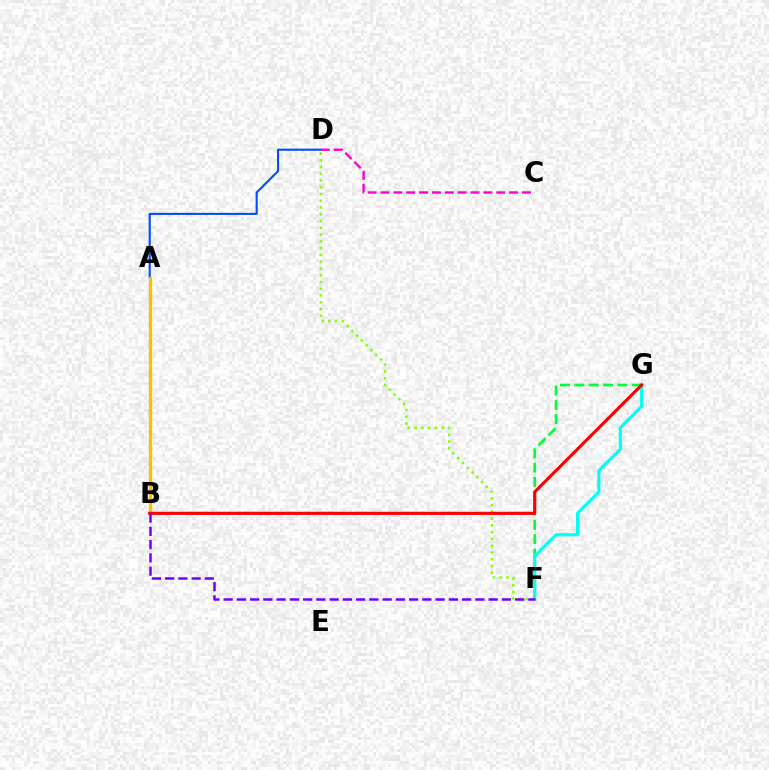{('F', 'G'): [{'color': '#00ff39', 'line_style': 'dashed', 'thickness': 1.95}, {'color': '#00fff6', 'line_style': 'solid', 'thickness': 2.26}], ('A', 'D'): [{'color': '#004bff', 'line_style': 'solid', 'thickness': 1.5}], ('A', 'B'): [{'color': '#ffbd00', 'line_style': 'solid', 'thickness': 2.37}], ('D', 'F'): [{'color': '#84ff00', 'line_style': 'dotted', 'thickness': 1.84}], ('B', 'G'): [{'color': '#ff0000', 'line_style': 'solid', 'thickness': 2.27}], ('B', 'F'): [{'color': '#7200ff', 'line_style': 'dashed', 'thickness': 1.8}], ('C', 'D'): [{'color': '#ff00cf', 'line_style': 'dashed', 'thickness': 1.75}]}